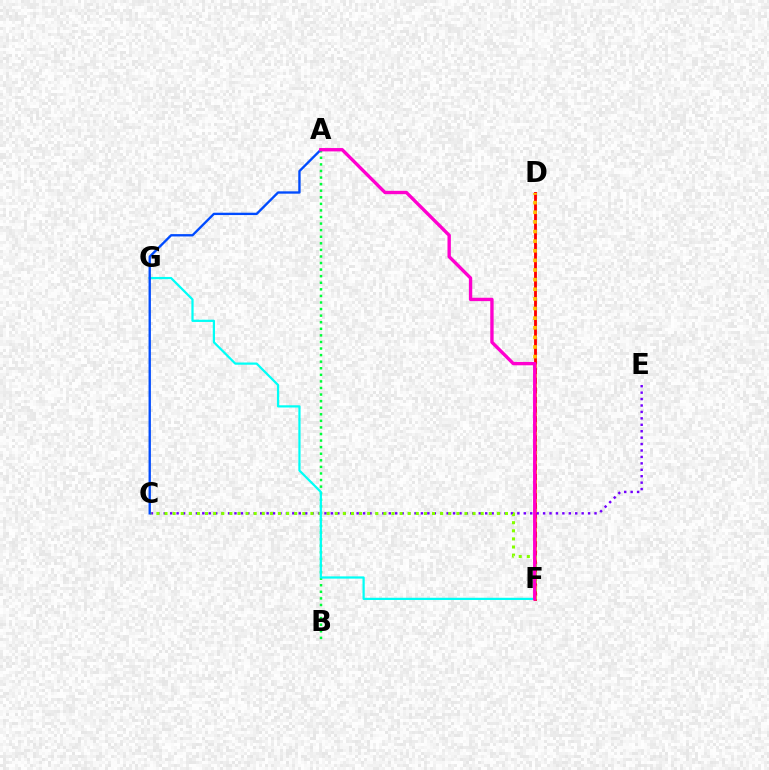{('D', 'F'): [{'color': '#ff0000', 'line_style': 'solid', 'thickness': 2.05}, {'color': '#ffbd00', 'line_style': 'dotted', 'thickness': 2.61}], ('A', 'B'): [{'color': '#00ff39', 'line_style': 'dotted', 'thickness': 1.79}], ('C', 'E'): [{'color': '#7200ff', 'line_style': 'dotted', 'thickness': 1.75}], ('C', 'F'): [{'color': '#84ff00', 'line_style': 'dotted', 'thickness': 2.2}], ('F', 'G'): [{'color': '#00fff6', 'line_style': 'solid', 'thickness': 1.61}], ('A', 'C'): [{'color': '#004bff', 'line_style': 'solid', 'thickness': 1.69}], ('A', 'F'): [{'color': '#ff00cf', 'line_style': 'solid', 'thickness': 2.42}]}